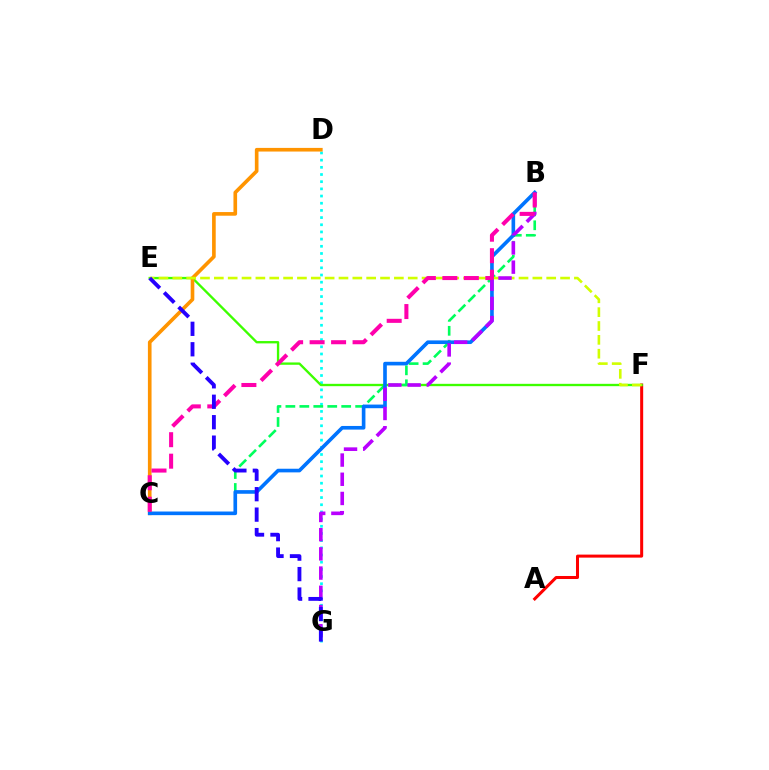{('D', 'G'): [{'color': '#00fff6', 'line_style': 'dotted', 'thickness': 1.95}], ('A', 'F'): [{'color': '#ff0000', 'line_style': 'solid', 'thickness': 2.18}], ('E', 'F'): [{'color': '#3dff00', 'line_style': 'solid', 'thickness': 1.68}, {'color': '#d1ff00', 'line_style': 'dashed', 'thickness': 1.88}], ('B', 'C'): [{'color': '#00ff5c', 'line_style': 'dashed', 'thickness': 1.9}, {'color': '#0074ff', 'line_style': 'solid', 'thickness': 2.62}, {'color': '#ff00ac', 'line_style': 'dashed', 'thickness': 2.92}], ('C', 'D'): [{'color': '#ff9400', 'line_style': 'solid', 'thickness': 2.63}], ('B', 'G'): [{'color': '#b900ff', 'line_style': 'dashed', 'thickness': 2.61}], ('E', 'G'): [{'color': '#2500ff', 'line_style': 'dashed', 'thickness': 2.78}]}